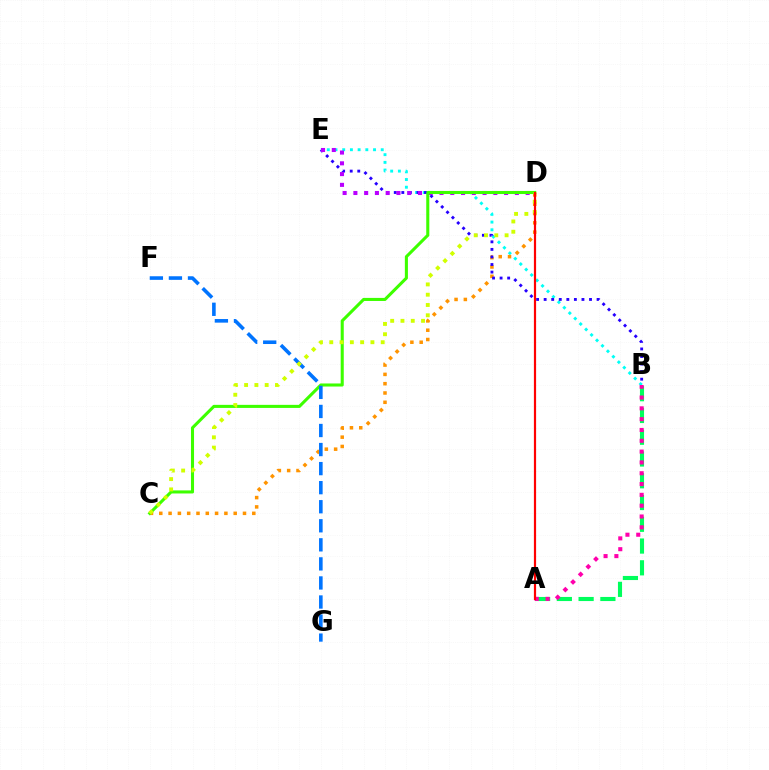{('B', 'E'): [{'color': '#00fff6', 'line_style': 'dotted', 'thickness': 2.09}, {'color': '#2500ff', 'line_style': 'dotted', 'thickness': 2.05}], ('C', 'D'): [{'color': '#ff9400', 'line_style': 'dotted', 'thickness': 2.53}, {'color': '#3dff00', 'line_style': 'solid', 'thickness': 2.21}, {'color': '#d1ff00', 'line_style': 'dotted', 'thickness': 2.8}], ('A', 'B'): [{'color': '#00ff5c', 'line_style': 'dashed', 'thickness': 2.96}, {'color': '#ff00ac', 'line_style': 'dotted', 'thickness': 2.94}], ('D', 'E'): [{'color': '#b900ff', 'line_style': 'dotted', 'thickness': 2.93}], ('F', 'G'): [{'color': '#0074ff', 'line_style': 'dashed', 'thickness': 2.59}], ('A', 'D'): [{'color': '#ff0000', 'line_style': 'solid', 'thickness': 1.58}]}